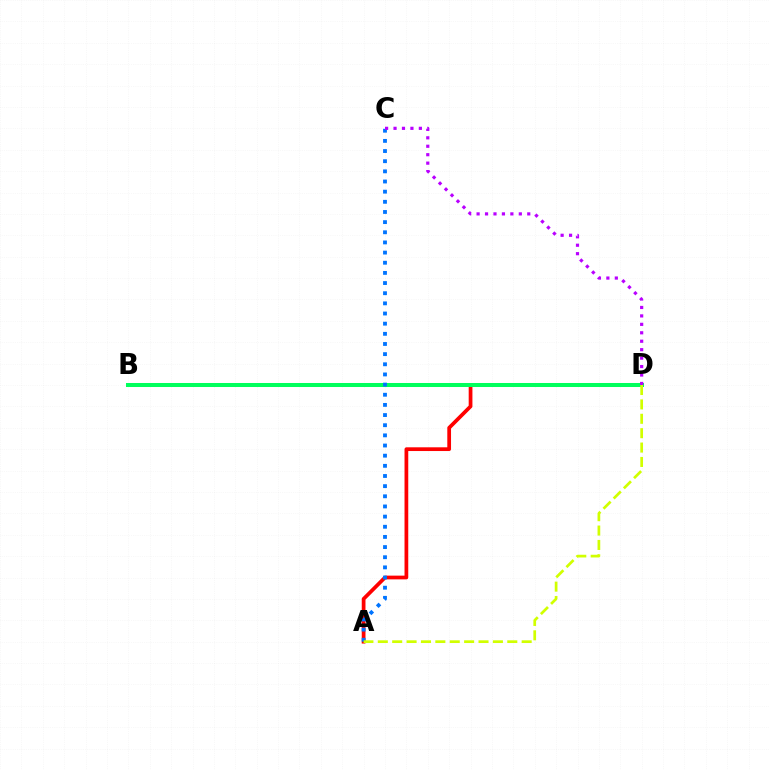{('A', 'D'): [{'color': '#ff0000', 'line_style': 'solid', 'thickness': 2.69}, {'color': '#d1ff00', 'line_style': 'dashed', 'thickness': 1.95}], ('B', 'D'): [{'color': '#00ff5c', 'line_style': 'solid', 'thickness': 2.89}], ('A', 'C'): [{'color': '#0074ff', 'line_style': 'dotted', 'thickness': 2.76}], ('C', 'D'): [{'color': '#b900ff', 'line_style': 'dotted', 'thickness': 2.29}]}